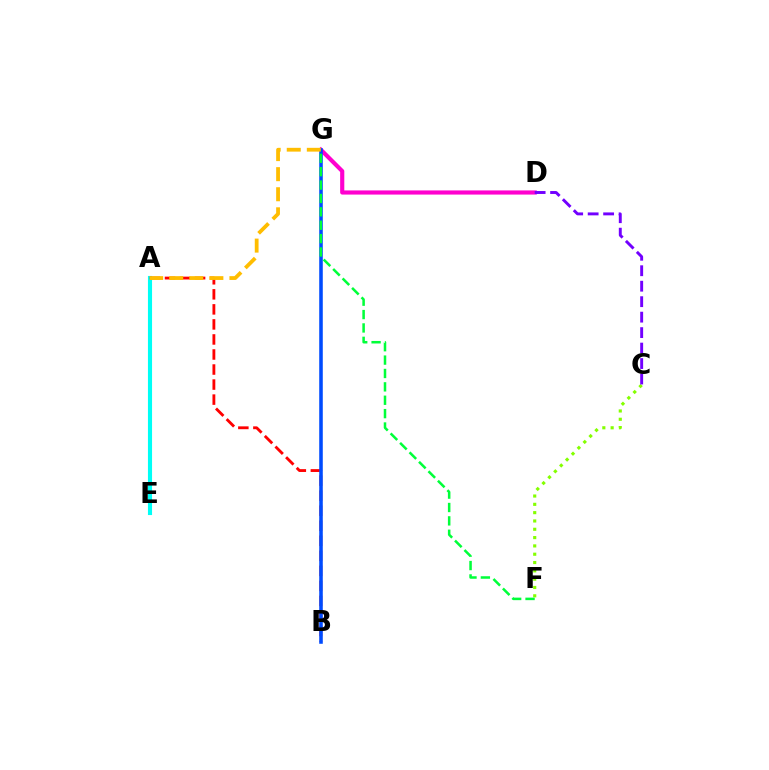{('A', 'E'): [{'color': '#00fff6', 'line_style': 'solid', 'thickness': 2.96}], ('A', 'B'): [{'color': '#ff0000', 'line_style': 'dashed', 'thickness': 2.04}], ('D', 'G'): [{'color': '#ff00cf', 'line_style': 'solid', 'thickness': 2.99}], ('B', 'G'): [{'color': '#004bff', 'line_style': 'solid', 'thickness': 2.57}], ('C', 'F'): [{'color': '#84ff00', 'line_style': 'dotted', 'thickness': 2.26}], ('C', 'D'): [{'color': '#7200ff', 'line_style': 'dashed', 'thickness': 2.1}], ('F', 'G'): [{'color': '#00ff39', 'line_style': 'dashed', 'thickness': 1.82}], ('A', 'G'): [{'color': '#ffbd00', 'line_style': 'dashed', 'thickness': 2.73}]}